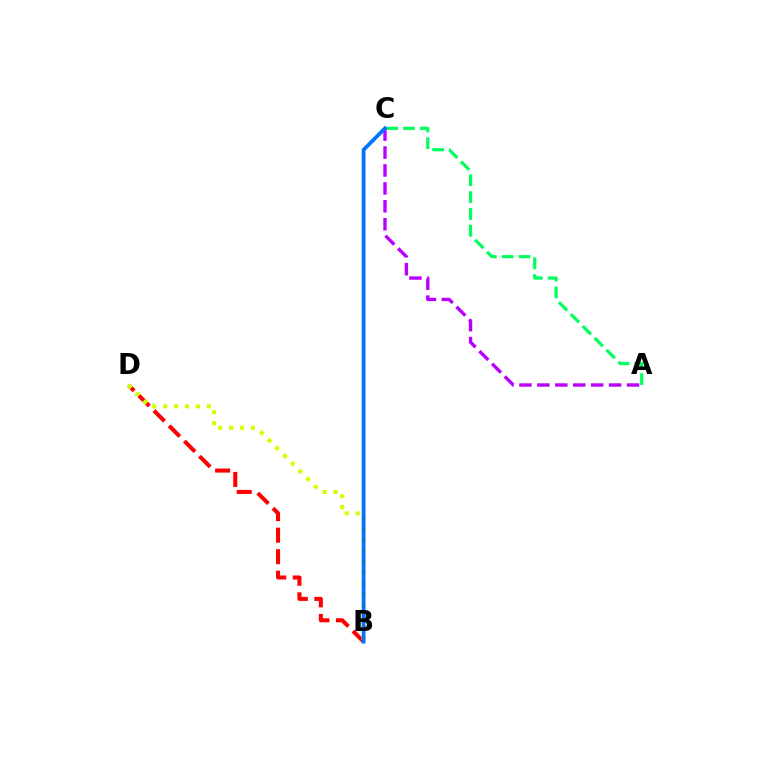{('B', 'D'): [{'color': '#ff0000', 'line_style': 'dashed', 'thickness': 2.92}, {'color': '#d1ff00', 'line_style': 'dotted', 'thickness': 2.96}], ('A', 'C'): [{'color': '#b900ff', 'line_style': 'dashed', 'thickness': 2.44}, {'color': '#00ff5c', 'line_style': 'dashed', 'thickness': 2.29}], ('B', 'C'): [{'color': '#0074ff', 'line_style': 'solid', 'thickness': 2.71}]}